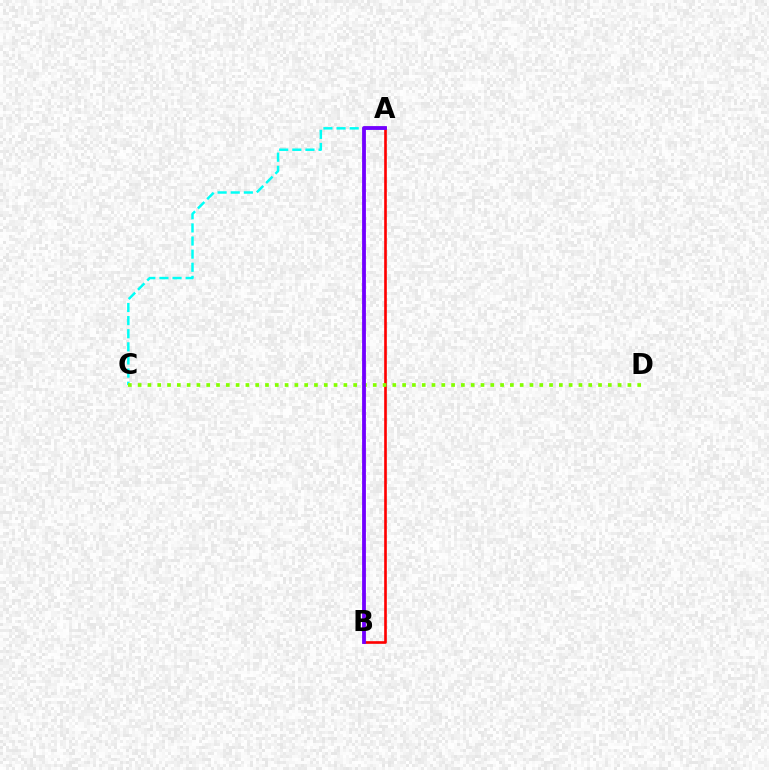{('A', 'C'): [{'color': '#00fff6', 'line_style': 'dashed', 'thickness': 1.78}], ('A', 'B'): [{'color': '#ff0000', 'line_style': 'solid', 'thickness': 1.9}, {'color': '#7200ff', 'line_style': 'solid', 'thickness': 2.74}], ('C', 'D'): [{'color': '#84ff00', 'line_style': 'dotted', 'thickness': 2.66}]}